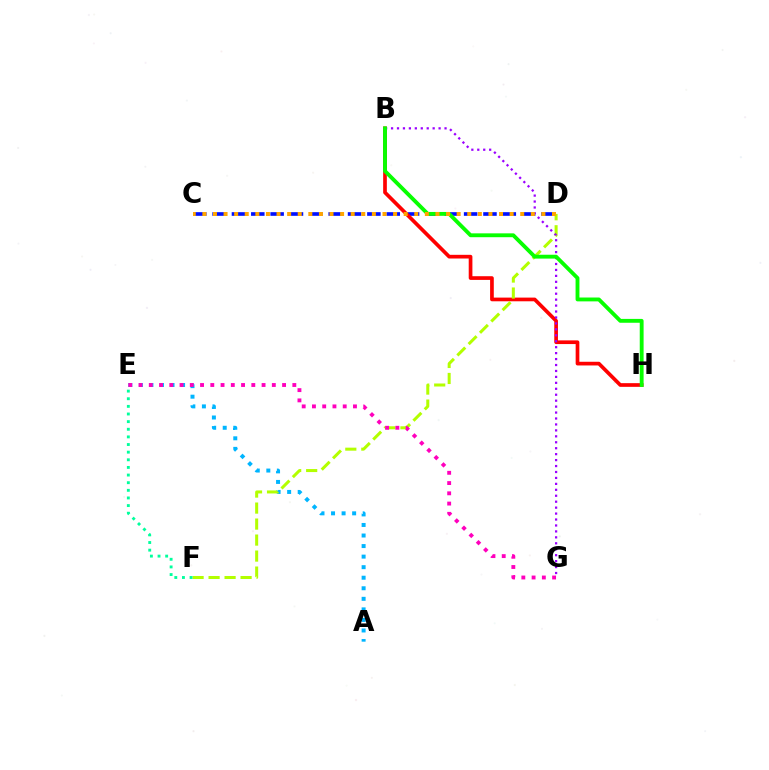{('A', 'E'): [{'color': '#00b5ff', 'line_style': 'dotted', 'thickness': 2.87}], ('C', 'D'): [{'color': '#0010ff', 'line_style': 'dashed', 'thickness': 2.63}, {'color': '#ffa500', 'line_style': 'dotted', 'thickness': 2.88}], ('B', 'H'): [{'color': '#ff0000', 'line_style': 'solid', 'thickness': 2.66}, {'color': '#08ff00', 'line_style': 'solid', 'thickness': 2.78}], ('D', 'F'): [{'color': '#b3ff00', 'line_style': 'dashed', 'thickness': 2.17}], ('B', 'G'): [{'color': '#9b00ff', 'line_style': 'dotted', 'thickness': 1.61}], ('E', 'G'): [{'color': '#ff00bd', 'line_style': 'dotted', 'thickness': 2.79}], ('E', 'F'): [{'color': '#00ff9d', 'line_style': 'dotted', 'thickness': 2.07}]}